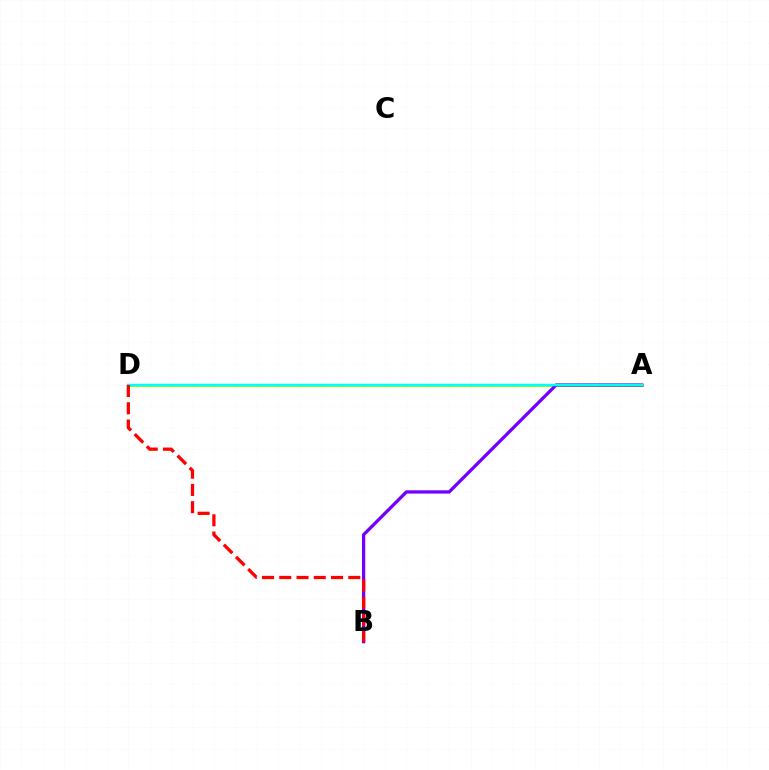{('A', 'D'): [{'color': '#84ff00', 'line_style': 'solid', 'thickness': 2.08}, {'color': '#00fff6', 'line_style': 'solid', 'thickness': 1.76}], ('A', 'B'): [{'color': '#7200ff', 'line_style': 'solid', 'thickness': 2.36}], ('B', 'D'): [{'color': '#ff0000', 'line_style': 'dashed', 'thickness': 2.34}]}